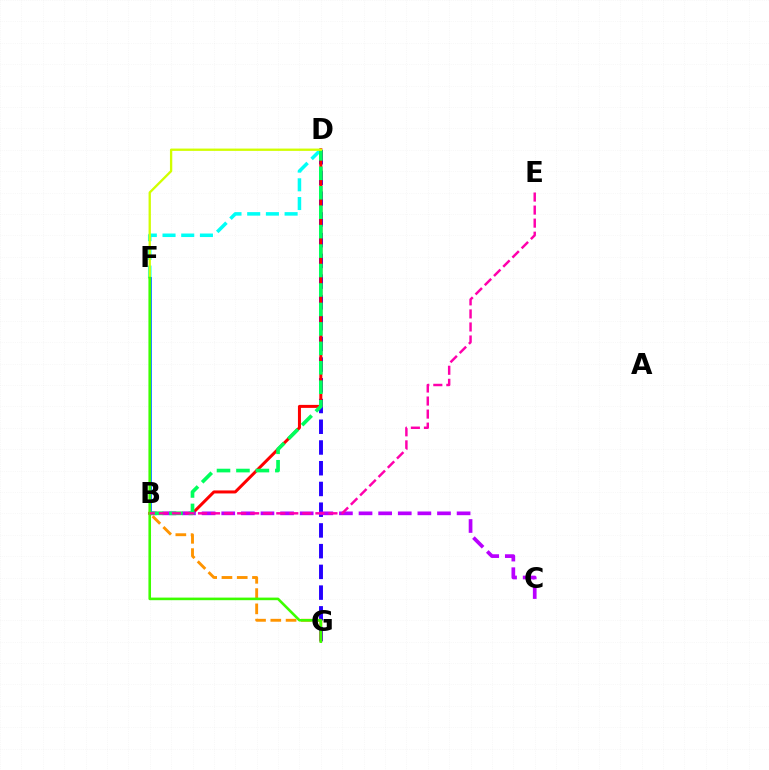{('D', 'G'): [{'color': '#2500ff', 'line_style': 'dashed', 'thickness': 2.82}], ('B', 'D'): [{'color': '#ff0000', 'line_style': 'solid', 'thickness': 2.17}, {'color': '#00ff5c', 'line_style': 'dashed', 'thickness': 2.64}], ('B', 'C'): [{'color': '#b900ff', 'line_style': 'dashed', 'thickness': 2.66}], ('B', 'G'): [{'color': '#ff9400', 'line_style': 'dashed', 'thickness': 2.07}], ('D', 'F'): [{'color': '#00fff6', 'line_style': 'dashed', 'thickness': 2.54}, {'color': '#d1ff00', 'line_style': 'solid', 'thickness': 1.67}], ('B', 'F'): [{'color': '#0074ff', 'line_style': 'solid', 'thickness': 1.95}], ('F', 'G'): [{'color': '#3dff00', 'line_style': 'solid', 'thickness': 1.87}], ('B', 'E'): [{'color': '#ff00ac', 'line_style': 'dashed', 'thickness': 1.77}]}